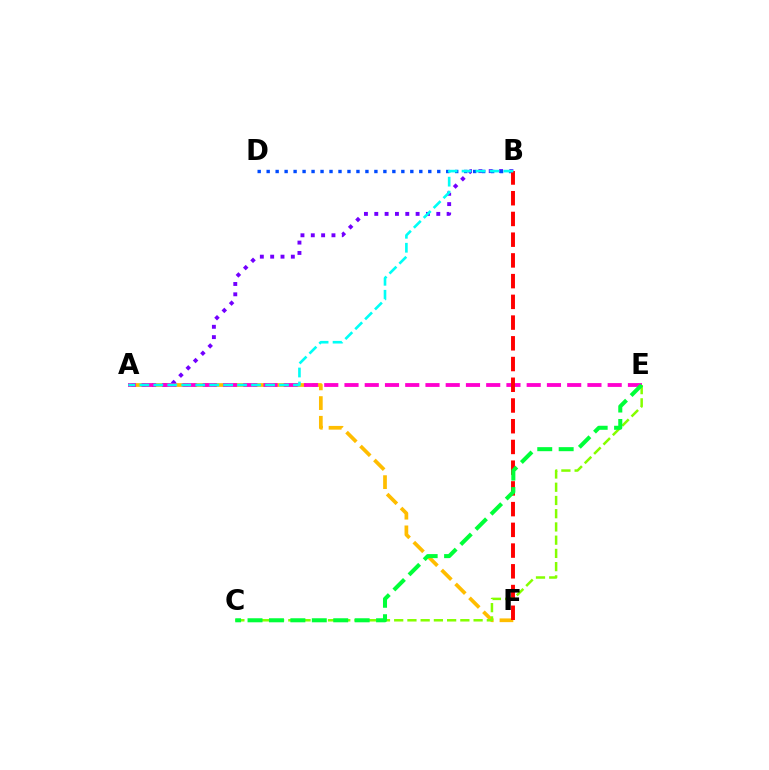{('A', 'F'): [{'color': '#ffbd00', 'line_style': 'dashed', 'thickness': 2.68}], ('A', 'B'): [{'color': '#7200ff', 'line_style': 'dotted', 'thickness': 2.81}, {'color': '#00fff6', 'line_style': 'dashed', 'thickness': 1.9}], ('A', 'E'): [{'color': '#ff00cf', 'line_style': 'dashed', 'thickness': 2.75}], ('B', 'D'): [{'color': '#004bff', 'line_style': 'dotted', 'thickness': 2.44}], ('B', 'F'): [{'color': '#ff0000', 'line_style': 'dashed', 'thickness': 2.82}], ('C', 'E'): [{'color': '#84ff00', 'line_style': 'dashed', 'thickness': 1.8}, {'color': '#00ff39', 'line_style': 'dashed', 'thickness': 2.91}]}